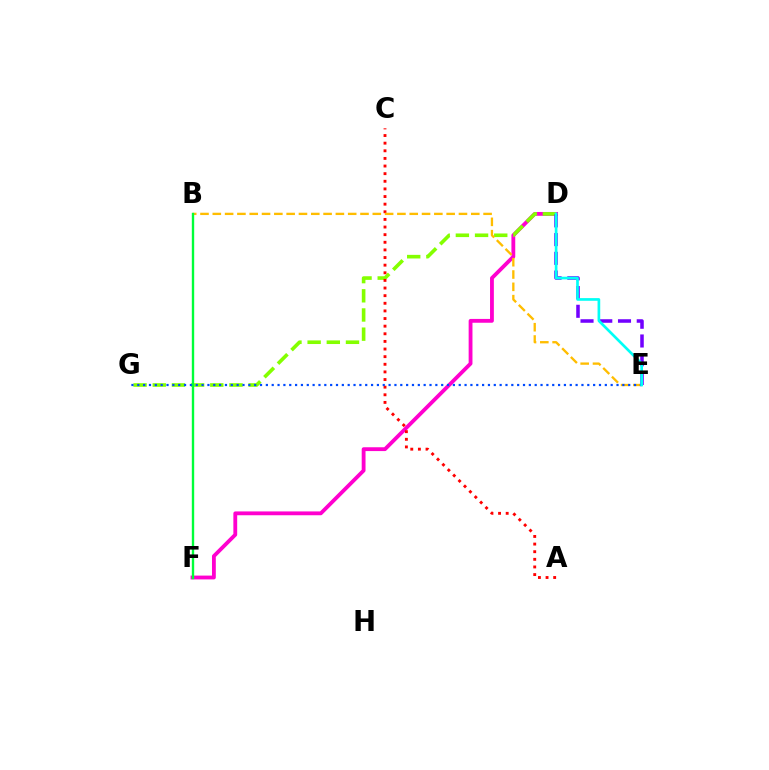{('D', 'F'): [{'color': '#ff00cf', 'line_style': 'solid', 'thickness': 2.75}], ('D', 'G'): [{'color': '#84ff00', 'line_style': 'dashed', 'thickness': 2.61}], ('A', 'C'): [{'color': '#ff0000', 'line_style': 'dotted', 'thickness': 2.07}], ('B', 'E'): [{'color': '#ffbd00', 'line_style': 'dashed', 'thickness': 1.67}], ('D', 'E'): [{'color': '#7200ff', 'line_style': 'dashed', 'thickness': 2.55}, {'color': '#00fff6', 'line_style': 'solid', 'thickness': 1.92}], ('E', 'G'): [{'color': '#004bff', 'line_style': 'dotted', 'thickness': 1.59}], ('B', 'F'): [{'color': '#00ff39', 'line_style': 'solid', 'thickness': 1.71}]}